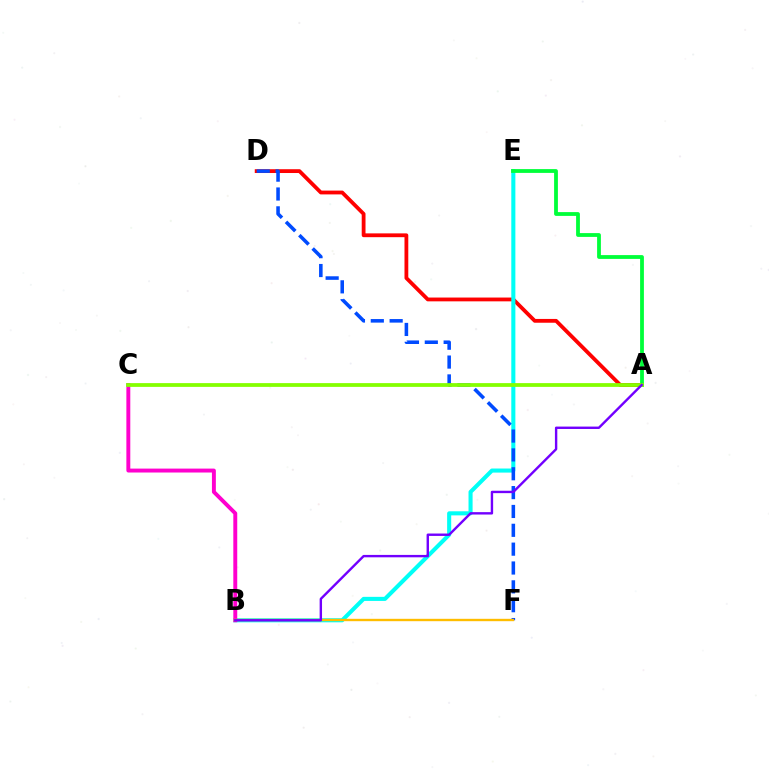{('A', 'D'): [{'color': '#ff0000', 'line_style': 'solid', 'thickness': 2.74}], ('B', 'E'): [{'color': '#00fff6', 'line_style': 'solid', 'thickness': 2.93}], ('B', 'C'): [{'color': '#ff00cf', 'line_style': 'solid', 'thickness': 2.82}], ('D', 'F'): [{'color': '#004bff', 'line_style': 'dashed', 'thickness': 2.56}], ('B', 'F'): [{'color': '#ffbd00', 'line_style': 'solid', 'thickness': 1.71}], ('A', 'E'): [{'color': '#00ff39', 'line_style': 'solid', 'thickness': 2.73}], ('A', 'C'): [{'color': '#84ff00', 'line_style': 'solid', 'thickness': 2.71}], ('A', 'B'): [{'color': '#7200ff', 'line_style': 'solid', 'thickness': 1.72}]}